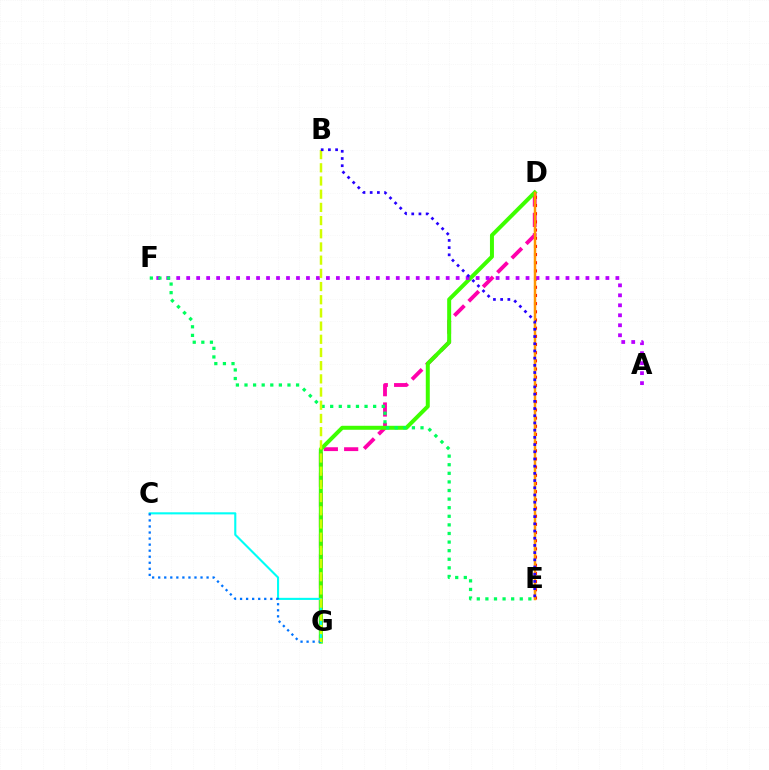{('D', 'G'): [{'color': '#ff00ac', 'line_style': 'dashed', 'thickness': 2.76}, {'color': '#3dff00', 'line_style': 'solid', 'thickness': 2.87}], ('C', 'G'): [{'color': '#00fff6', 'line_style': 'solid', 'thickness': 1.52}, {'color': '#0074ff', 'line_style': 'dotted', 'thickness': 1.64}], ('D', 'E'): [{'color': '#ff0000', 'line_style': 'dotted', 'thickness': 2.22}, {'color': '#ff9400', 'line_style': 'solid', 'thickness': 1.78}], ('A', 'F'): [{'color': '#b900ff', 'line_style': 'dotted', 'thickness': 2.71}], ('E', 'F'): [{'color': '#00ff5c', 'line_style': 'dotted', 'thickness': 2.34}], ('B', 'G'): [{'color': '#d1ff00', 'line_style': 'dashed', 'thickness': 1.79}], ('B', 'E'): [{'color': '#2500ff', 'line_style': 'dotted', 'thickness': 1.96}]}